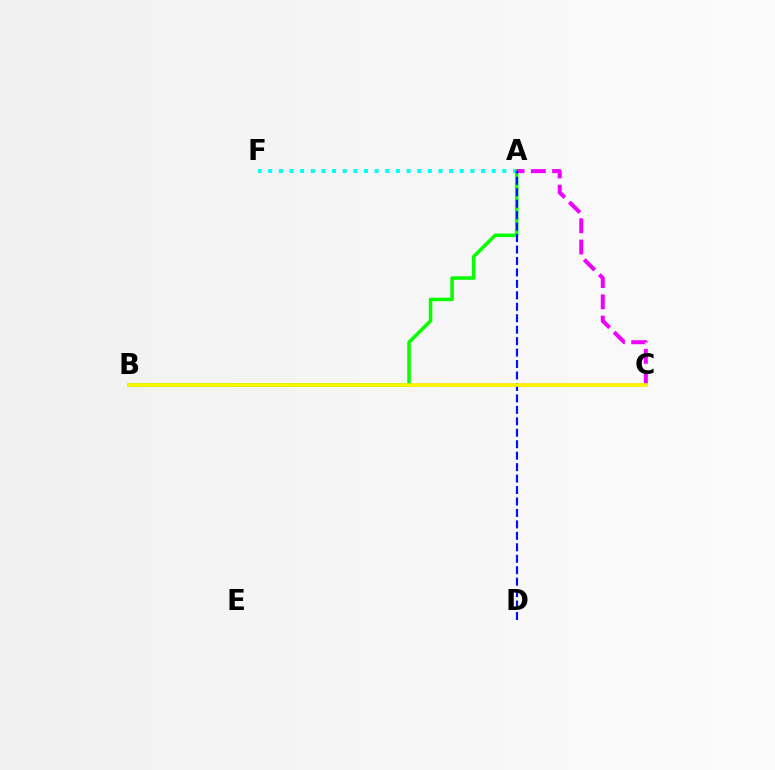{('B', 'C'): [{'color': '#ff0000', 'line_style': 'solid', 'thickness': 1.79}, {'color': '#fcf500', 'line_style': 'solid', 'thickness': 2.62}], ('A', 'F'): [{'color': '#00fff6', 'line_style': 'dotted', 'thickness': 2.89}], ('A', 'B'): [{'color': '#08ff00', 'line_style': 'solid', 'thickness': 2.54}], ('A', 'C'): [{'color': '#ee00ff', 'line_style': 'dashed', 'thickness': 2.89}], ('A', 'D'): [{'color': '#0010ff', 'line_style': 'dashed', 'thickness': 1.56}]}